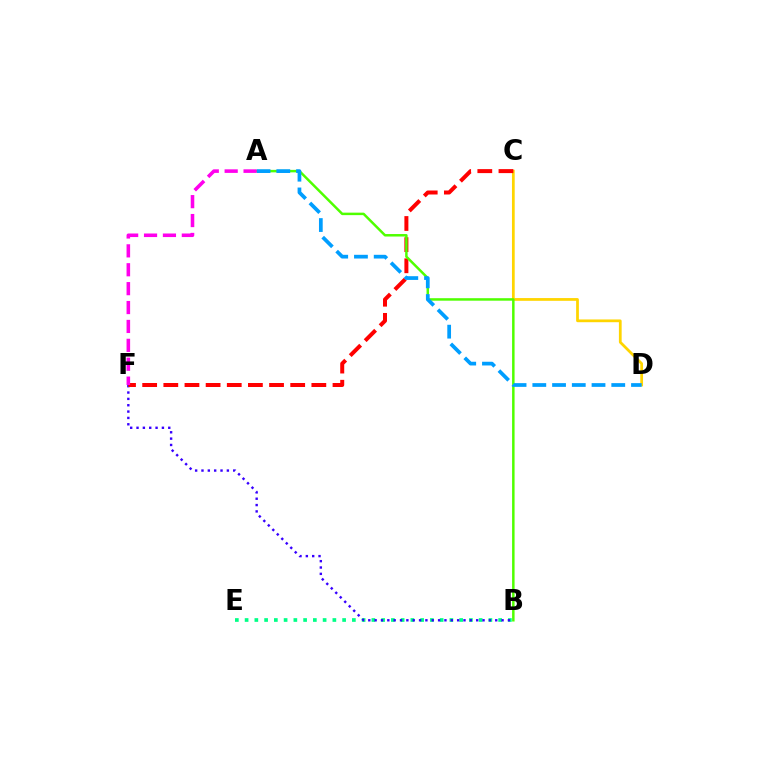{('C', 'D'): [{'color': '#ffd500', 'line_style': 'solid', 'thickness': 1.98}], ('B', 'E'): [{'color': '#00ff86', 'line_style': 'dotted', 'thickness': 2.65}], ('B', 'F'): [{'color': '#3700ff', 'line_style': 'dotted', 'thickness': 1.72}], ('C', 'F'): [{'color': '#ff0000', 'line_style': 'dashed', 'thickness': 2.87}], ('A', 'B'): [{'color': '#4fff00', 'line_style': 'solid', 'thickness': 1.79}], ('A', 'D'): [{'color': '#009eff', 'line_style': 'dashed', 'thickness': 2.68}], ('A', 'F'): [{'color': '#ff00ed', 'line_style': 'dashed', 'thickness': 2.57}]}